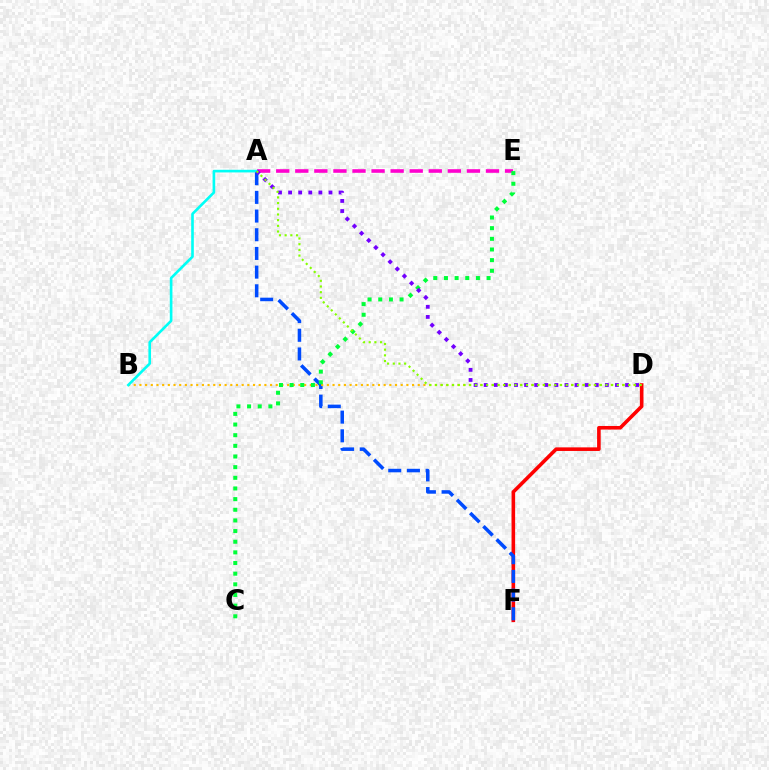{('D', 'F'): [{'color': '#ff0000', 'line_style': 'solid', 'thickness': 2.59}], ('A', 'F'): [{'color': '#004bff', 'line_style': 'dashed', 'thickness': 2.54}], ('A', 'E'): [{'color': '#ff00cf', 'line_style': 'dashed', 'thickness': 2.59}], ('B', 'D'): [{'color': '#ffbd00', 'line_style': 'dotted', 'thickness': 1.54}], ('C', 'E'): [{'color': '#00ff39', 'line_style': 'dotted', 'thickness': 2.89}], ('A', 'B'): [{'color': '#00fff6', 'line_style': 'solid', 'thickness': 1.9}], ('A', 'D'): [{'color': '#7200ff', 'line_style': 'dotted', 'thickness': 2.74}, {'color': '#84ff00', 'line_style': 'dotted', 'thickness': 1.54}]}